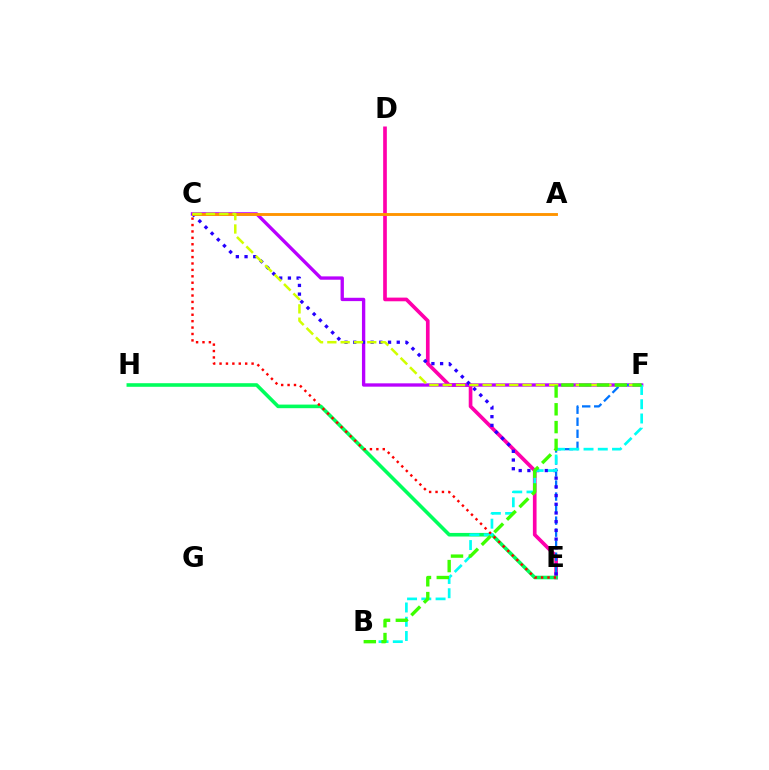{('D', 'E'): [{'color': '#ff00ac', 'line_style': 'solid', 'thickness': 2.64}], ('C', 'F'): [{'color': '#b900ff', 'line_style': 'solid', 'thickness': 2.4}, {'color': '#d1ff00', 'line_style': 'dashed', 'thickness': 1.81}], ('E', 'F'): [{'color': '#0074ff', 'line_style': 'dashed', 'thickness': 1.63}], ('C', 'E'): [{'color': '#2500ff', 'line_style': 'dotted', 'thickness': 2.36}, {'color': '#ff0000', 'line_style': 'dotted', 'thickness': 1.74}], ('A', 'C'): [{'color': '#ff9400', 'line_style': 'solid', 'thickness': 2.07}], ('E', 'H'): [{'color': '#00ff5c', 'line_style': 'solid', 'thickness': 2.59}], ('B', 'F'): [{'color': '#00fff6', 'line_style': 'dashed', 'thickness': 1.94}, {'color': '#3dff00', 'line_style': 'dashed', 'thickness': 2.42}]}